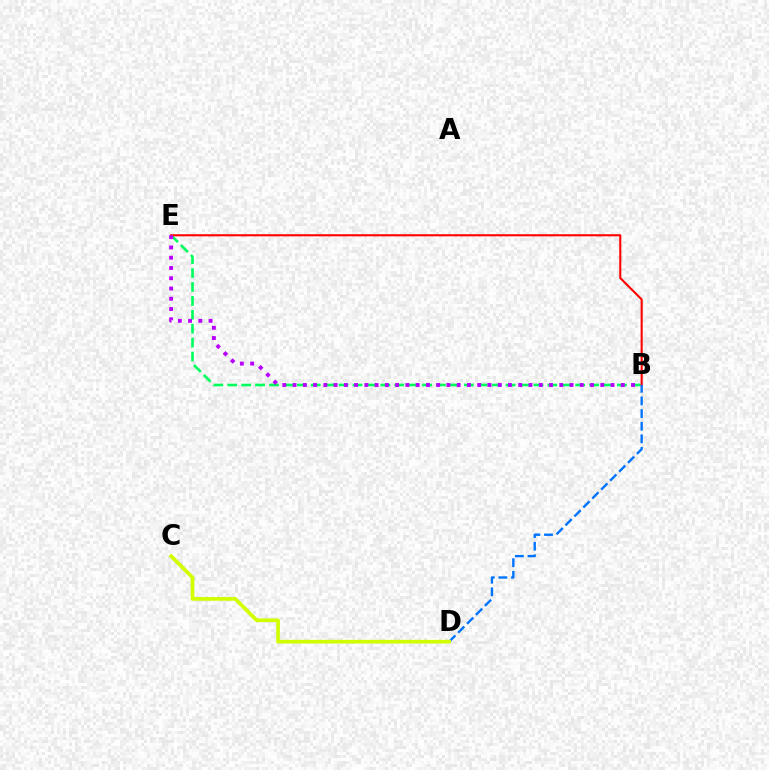{('B', 'E'): [{'color': '#00ff5c', 'line_style': 'dashed', 'thickness': 1.89}, {'color': '#ff0000', 'line_style': 'solid', 'thickness': 1.51}, {'color': '#b900ff', 'line_style': 'dotted', 'thickness': 2.79}], ('B', 'D'): [{'color': '#0074ff', 'line_style': 'dashed', 'thickness': 1.72}], ('C', 'D'): [{'color': '#d1ff00', 'line_style': 'solid', 'thickness': 2.66}]}